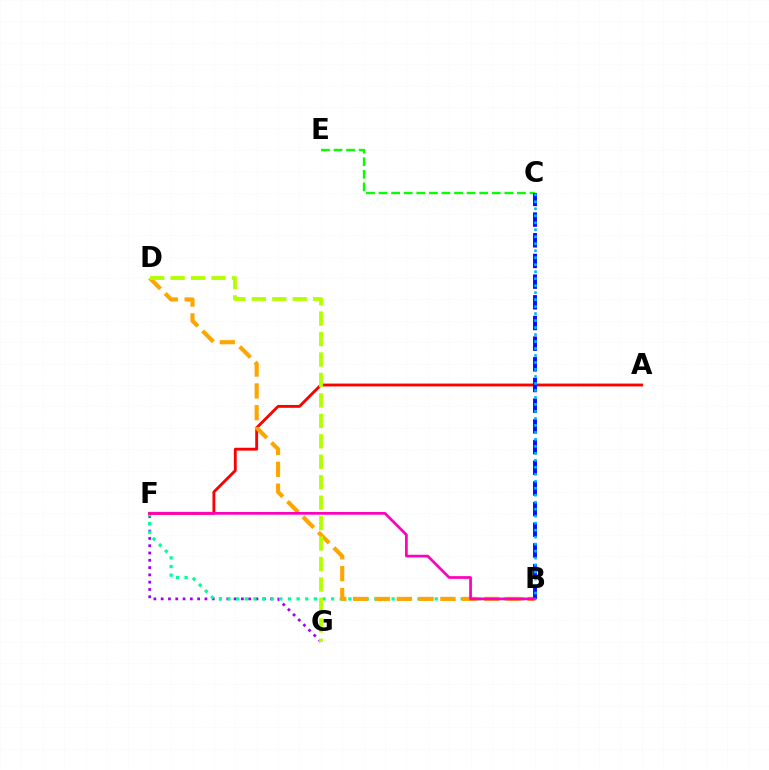{('F', 'G'): [{'color': '#9b00ff', 'line_style': 'dotted', 'thickness': 1.98}], ('B', 'F'): [{'color': '#00ff9d', 'line_style': 'dotted', 'thickness': 2.35}, {'color': '#ff00bd', 'line_style': 'solid', 'thickness': 1.97}], ('A', 'F'): [{'color': '#ff0000', 'line_style': 'solid', 'thickness': 2.05}], ('B', 'D'): [{'color': '#ffa500', 'line_style': 'dashed', 'thickness': 2.96}], ('C', 'E'): [{'color': '#08ff00', 'line_style': 'dashed', 'thickness': 1.71}], ('B', 'C'): [{'color': '#0010ff', 'line_style': 'dashed', 'thickness': 2.81}, {'color': '#00b5ff', 'line_style': 'dotted', 'thickness': 1.9}], ('D', 'G'): [{'color': '#b3ff00', 'line_style': 'dashed', 'thickness': 2.78}]}